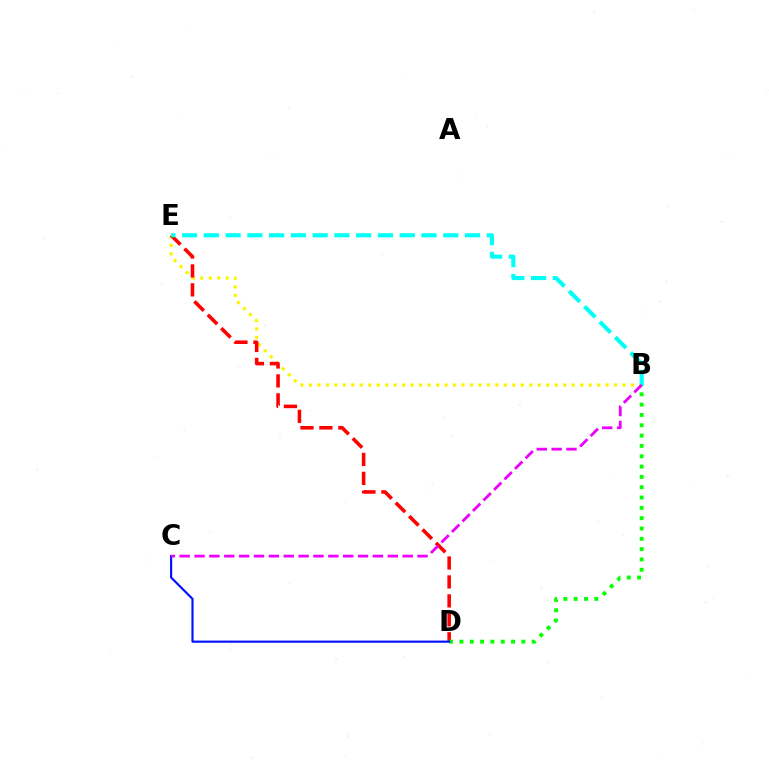{('B', 'E'): [{'color': '#fcf500', 'line_style': 'dotted', 'thickness': 2.3}, {'color': '#00fff6', 'line_style': 'dashed', 'thickness': 2.96}], ('D', 'E'): [{'color': '#ff0000', 'line_style': 'dashed', 'thickness': 2.57}], ('B', 'D'): [{'color': '#08ff00', 'line_style': 'dotted', 'thickness': 2.8}], ('C', 'D'): [{'color': '#0010ff', 'line_style': 'solid', 'thickness': 1.55}], ('B', 'C'): [{'color': '#ee00ff', 'line_style': 'dashed', 'thickness': 2.02}]}